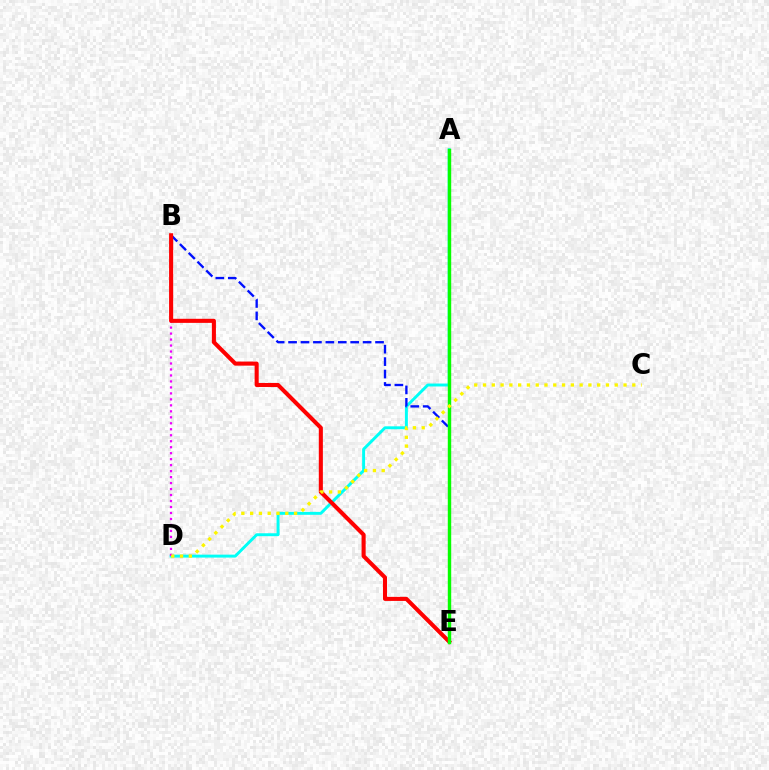{('A', 'D'): [{'color': '#00fff6', 'line_style': 'solid', 'thickness': 2.11}], ('B', 'D'): [{'color': '#ee00ff', 'line_style': 'dotted', 'thickness': 1.62}], ('B', 'E'): [{'color': '#0010ff', 'line_style': 'dashed', 'thickness': 1.69}, {'color': '#ff0000', 'line_style': 'solid', 'thickness': 2.93}], ('A', 'E'): [{'color': '#08ff00', 'line_style': 'solid', 'thickness': 2.46}], ('C', 'D'): [{'color': '#fcf500', 'line_style': 'dotted', 'thickness': 2.39}]}